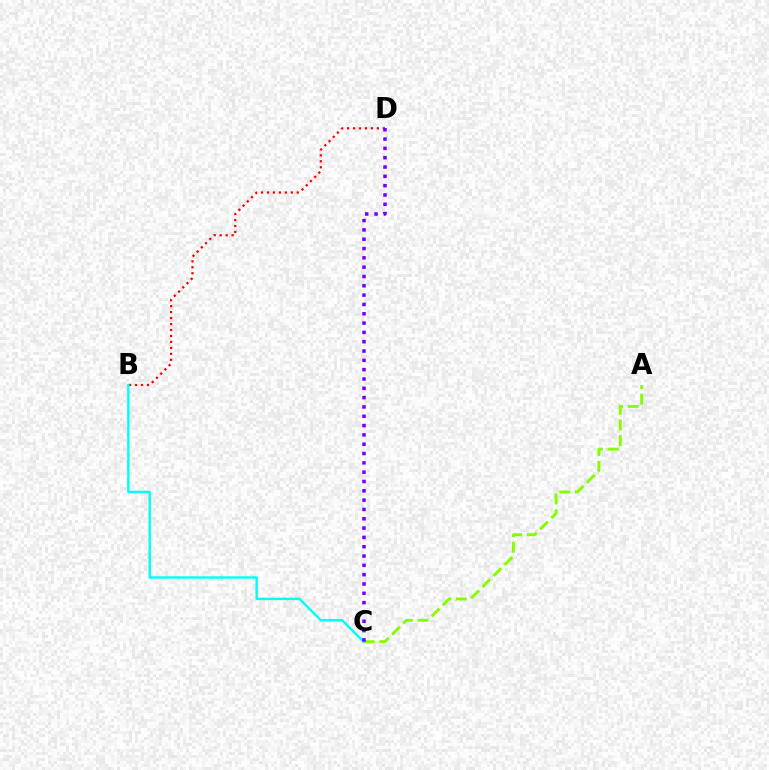{('B', 'D'): [{'color': '#ff0000', 'line_style': 'dotted', 'thickness': 1.62}], ('A', 'C'): [{'color': '#84ff00', 'line_style': 'dashed', 'thickness': 2.13}], ('B', 'C'): [{'color': '#00fff6', 'line_style': 'solid', 'thickness': 1.73}], ('C', 'D'): [{'color': '#7200ff', 'line_style': 'dotted', 'thickness': 2.53}]}